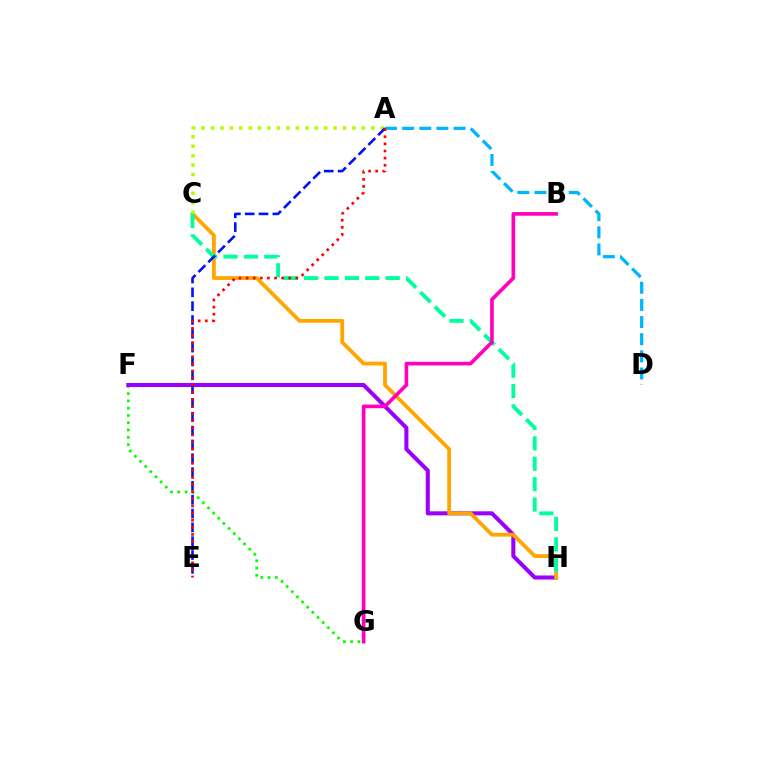{('F', 'G'): [{'color': '#08ff00', 'line_style': 'dotted', 'thickness': 1.98}], ('F', 'H'): [{'color': '#9b00ff', 'line_style': 'solid', 'thickness': 2.92}], ('C', 'H'): [{'color': '#ffa500', 'line_style': 'solid', 'thickness': 2.73}, {'color': '#00ff9d', 'line_style': 'dashed', 'thickness': 2.77}], ('A', 'D'): [{'color': '#00b5ff', 'line_style': 'dashed', 'thickness': 2.33}], ('A', 'C'): [{'color': '#b3ff00', 'line_style': 'dotted', 'thickness': 2.56}], ('A', 'E'): [{'color': '#0010ff', 'line_style': 'dashed', 'thickness': 1.88}, {'color': '#ff0000', 'line_style': 'dotted', 'thickness': 1.93}], ('B', 'G'): [{'color': '#ff00bd', 'line_style': 'solid', 'thickness': 2.63}]}